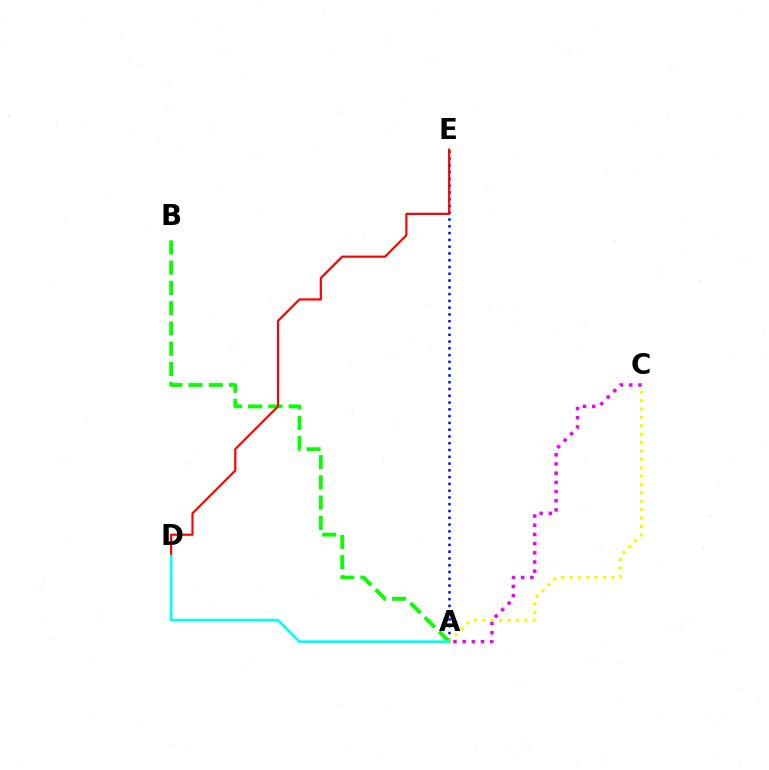{('A', 'E'): [{'color': '#0010ff', 'line_style': 'dotted', 'thickness': 1.84}], ('A', 'B'): [{'color': '#08ff00', 'line_style': 'dashed', 'thickness': 2.75}], ('A', 'C'): [{'color': '#fcf500', 'line_style': 'dotted', 'thickness': 2.28}, {'color': '#ee00ff', 'line_style': 'dotted', 'thickness': 2.49}], ('D', 'E'): [{'color': '#ff0000', 'line_style': 'solid', 'thickness': 1.57}], ('A', 'D'): [{'color': '#00fff6', 'line_style': 'solid', 'thickness': 1.91}]}